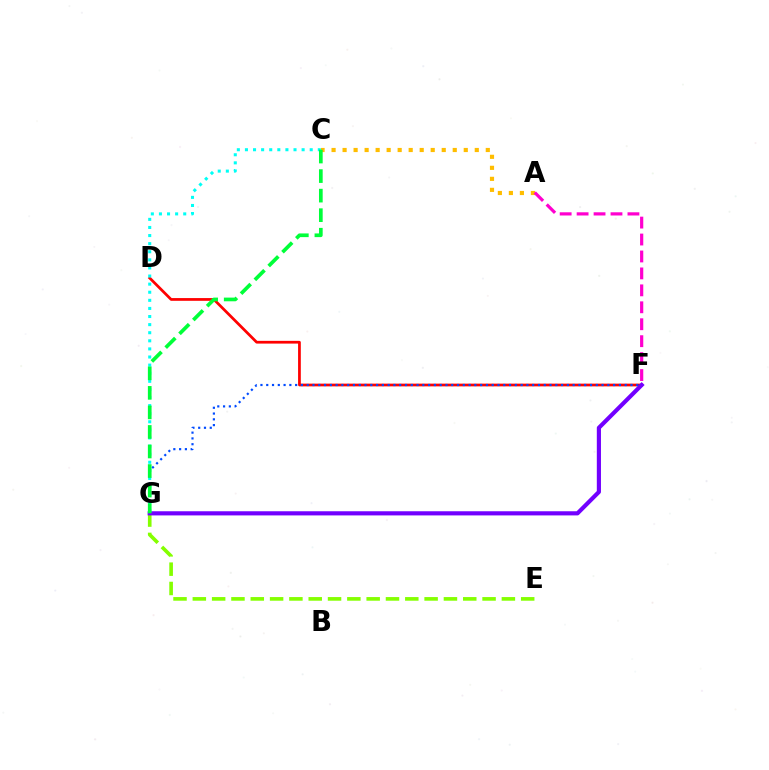{('D', 'F'): [{'color': '#ff0000', 'line_style': 'solid', 'thickness': 1.97}], ('A', 'C'): [{'color': '#ffbd00', 'line_style': 'dotted', 'thickness': 2.99}], ('A', 'F'): [{'color': '#ff00cf', 'line_style': 'dashed', 'thickness': 2.3}], ('F', 'G'): [{'color': '#004bff', 'line_style': 'dotted', 'thickness': 1.57}, {'color': '#7200ff', 'line_style': 'solid', 'thickness': 2.99}], ('E', 'G'): [{'color': '#84ff00', 'line_style': 'dashed', 'thickness': 2.62}], ('C', 'G'): [{'color': '#00fff6', 'line_style': 'dotted', 'thickness': 2.2}, {'color': '#00ff39', 'line_style': 'dashed', 'thickness': 2.66}]}